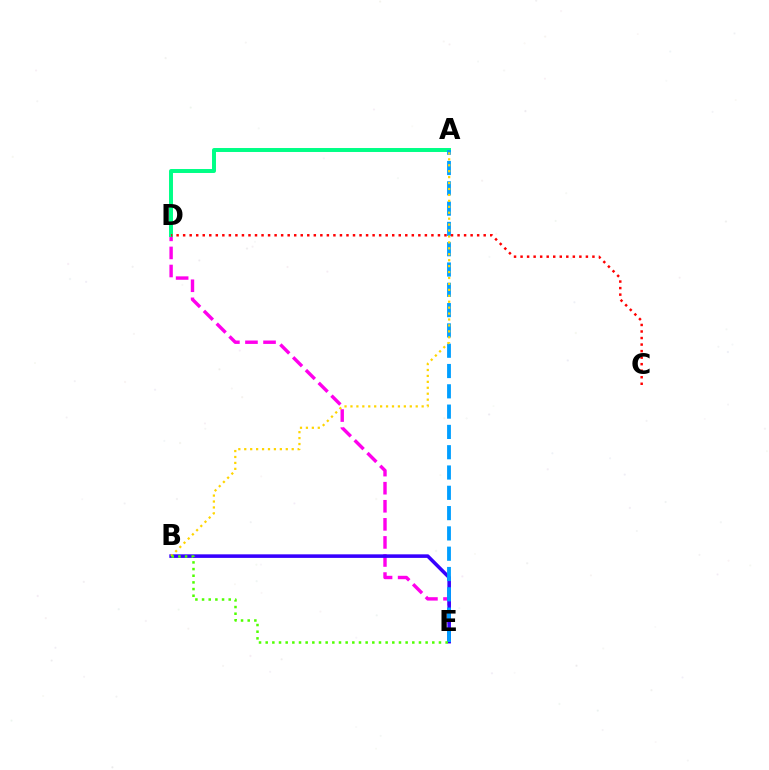{('D', 'E'): [{'color': '#ff00ed', 'line_style': 'dashed', 'thickness': 2.46}], ('B', 'E'): [{'color': '#3700ff', 'line_style': 'solid', 'thickness': 2.57}, {'color': '#4fff00', 'line_style': 'dotted', 'thickness': 1.81}], ('A', 'D'): [{'color': '#00ff86', 'line_style': 'solid', 'thickness': 2.85}], ('A', 'E'): [{'color': '#009eff', 'line_style': 'dashed', 'thickness': 2.76}], ('C', 'D'): [{'color': '#ff0000', 'line_style': 'dotted', 'thickness': 1.78}], ('A', 'B'): [{'color': '#ffd500', 'line_style': 'dotted', 'thickness': 1.61}]}